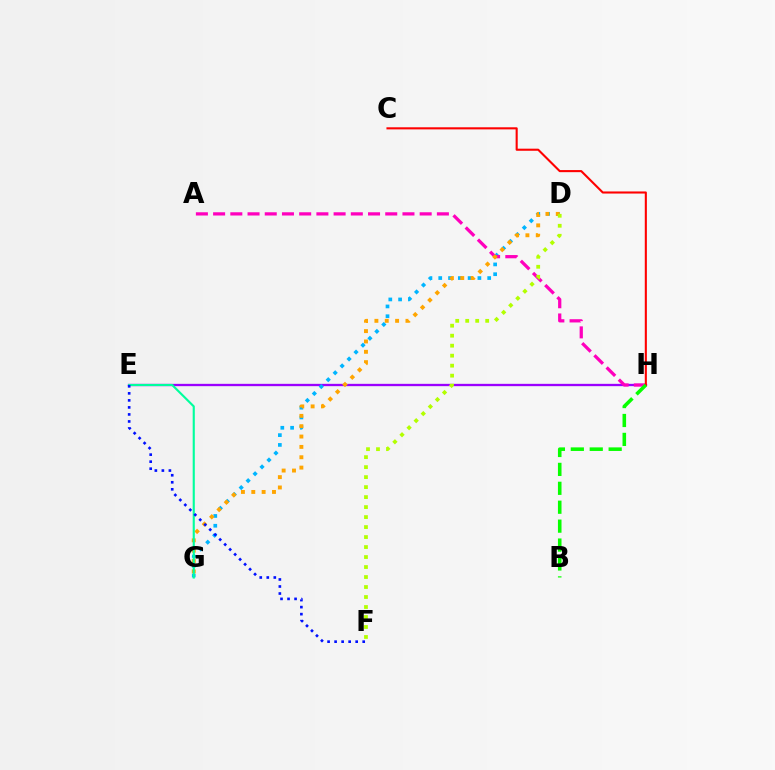{('E', 'H'): [{'color': '#9b00ff', 'line_style': 'solid', 'thickness': 1.67}], ('D', 'G'): [{'color': '#00b5ff', 'line_style': 'dotted', 'thickness': 2.66}, {'color': '#ffa500', 'line_style': 'dotted', 'thickness': 2.81}], ('A', 'H'): [{'color': '#ff00bd', 'line_style': 'dashed', 'thickness': 2.34}], ('C', 'H'): [{'color': '#ff0000', 'line_style': 'solid', 'thickness': 1.51}], ('B', 'H'): [{'color': '#08ff00', 'line_style': 'dashed', 'thickness': 2.57}], ('E', 'G'): [{'color': '#00ff9d', 'line_style': 'solid', 'thickness': 1.54}], ('D', 'F'): [{'color': '#b3ff00', 'line_style': 'dotted', 'thickness': 2.71}], ('E', 'F'): [{'color': '#0010ff', 'line_style': 'dotted', 'thickness': 1.91}]}